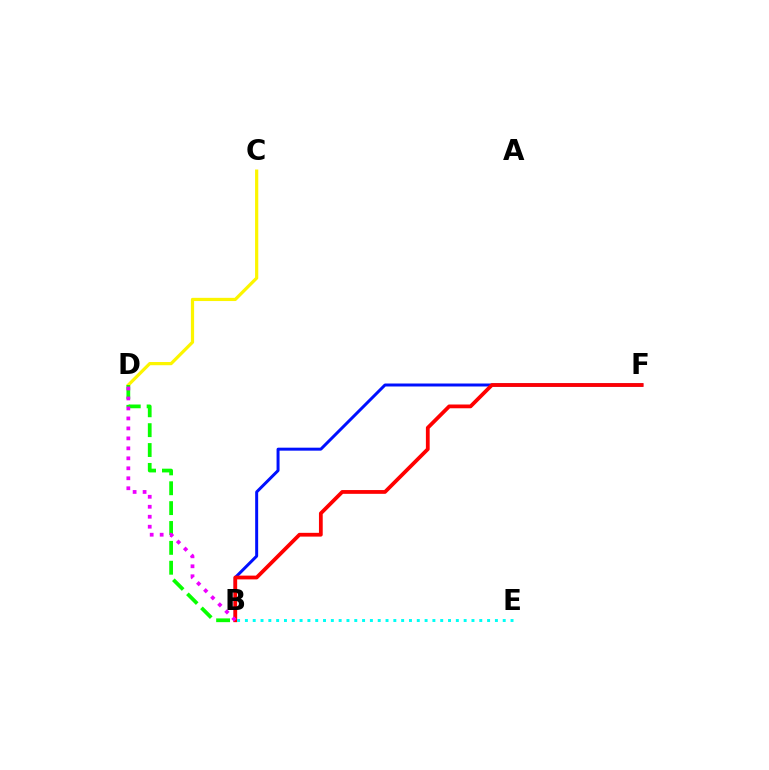{('C', 'D'): [{'color': '#fcf500', 'line_style': 'solid', 'thickness': 2.31}], ('B', 'F'): [{'color': '#0010ff', 'line_style': 'solid', 'thickness': 2.14}, {'color': '#ff0000', 'line_style': 'solid', 'thickness': 2.72}], ('B', 'D'): [{'color': '#08ff00', 'line_style': 'dashed', 'thickness': 2.7}, {'color': '#ee00ff', 'line_style': 'dotted', 'thickness': 2.71}], ('B', 'E'): [{'color': '#00fff6', 'line_style': 'dotted', 'thickness': 2.12}]}